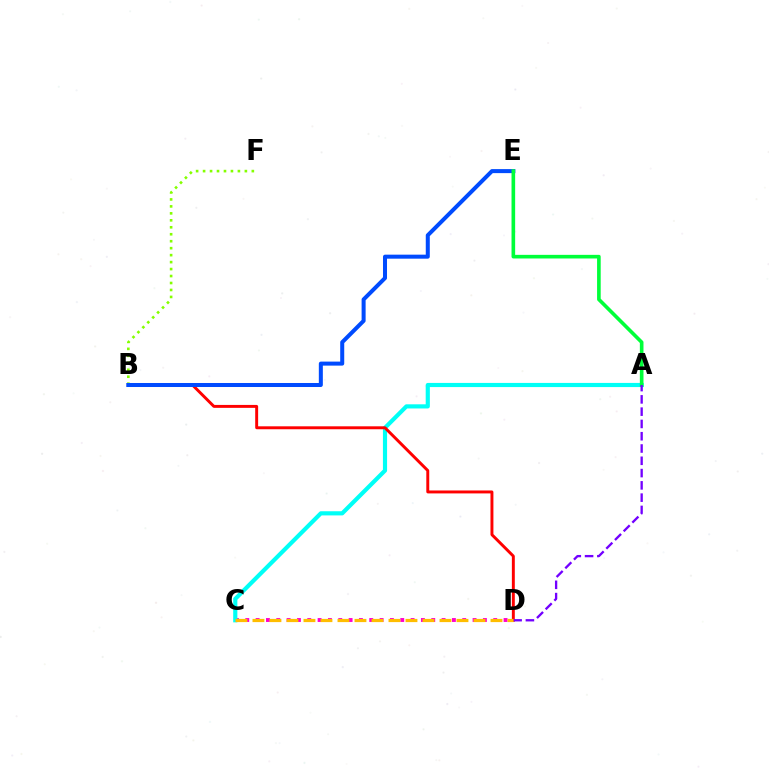{('C', 'D'): [{'color': '#ff00cf', 'line_style': 'dotted', 'thickness': 2.81}, {'color': '#ffbd00', 'line_style': 'dashed', 'thickness': 2.31}], ('B', 'F'): [{'color': '#84ff00', 'line_style': 'dotted', 'thickness': 1.89}], ('A', 'C'): [{'color': '#00fff6', 'line_style': 'solid', 'thickness': 2.99}], ('B', 'D'): [{'color': '#ff0000', 'line_style': 'solid', 'thickness': 2.11}], ('B', 'E'): [{'color': '#004bff', 'line_style': 'solid', 'thickness': 2.89}], ('A', 'E'): [{'color': '#00ff39', 'line_style': 'solid', 'thickness': 2.61}], ('A', 'D'): [{'color': '#7200ff', 'line_style': 'dashed', 'thickness': 1.67}]}